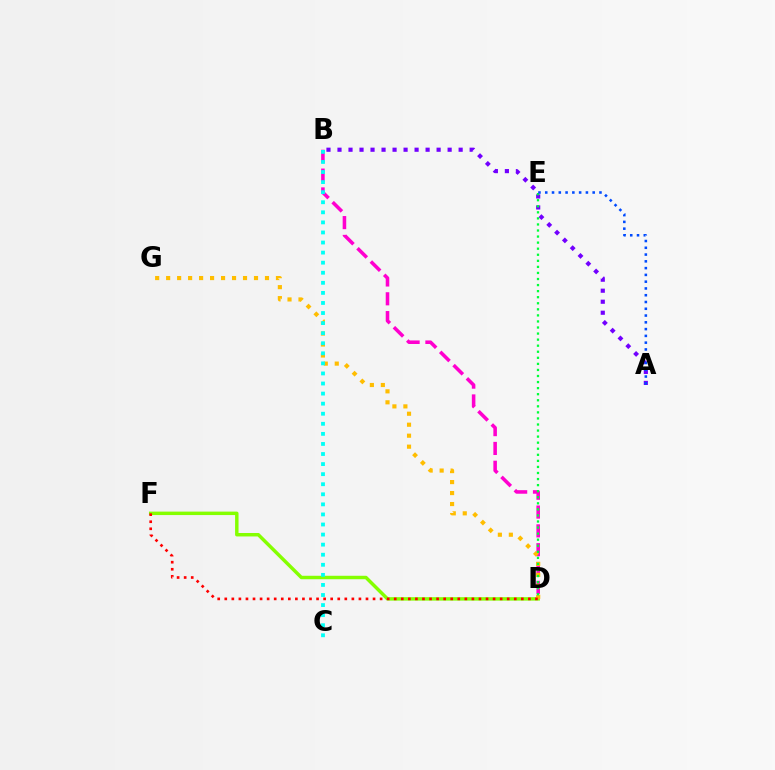{('B', 'D'): [{'color': '#ff00cf', 'line_style': 'dashed', 'thickness': 2.56}], ('D', 'F'): [{'color': '#84ff00', 'line_style': 'solid', 'thickness': 2.48}, {'color': '#ff0000', 'line_style': 'dotted', 'thickness': 1.92}], ('A', 'B'): [{'color': '#7200ff', 'line_style': 'dotted', 'thickness': 2.99}], ('D', 'G'): [{'color': '#ffbd00', 'line_style': 'dotted', 'thickness': 2.98}], ('D', 'E'): [{'color': '#00ff39', 'line_style': 'dotted', 'thickness': 1.65}], ('A', 'E'): [{'color': '#004bff', 'line_style': 'dotted', 'thickness': 1.84}], ('B', 'C'): [{'color': '#00fff6', 'line_style': 'dotted', 'thickness': 2.74}]}